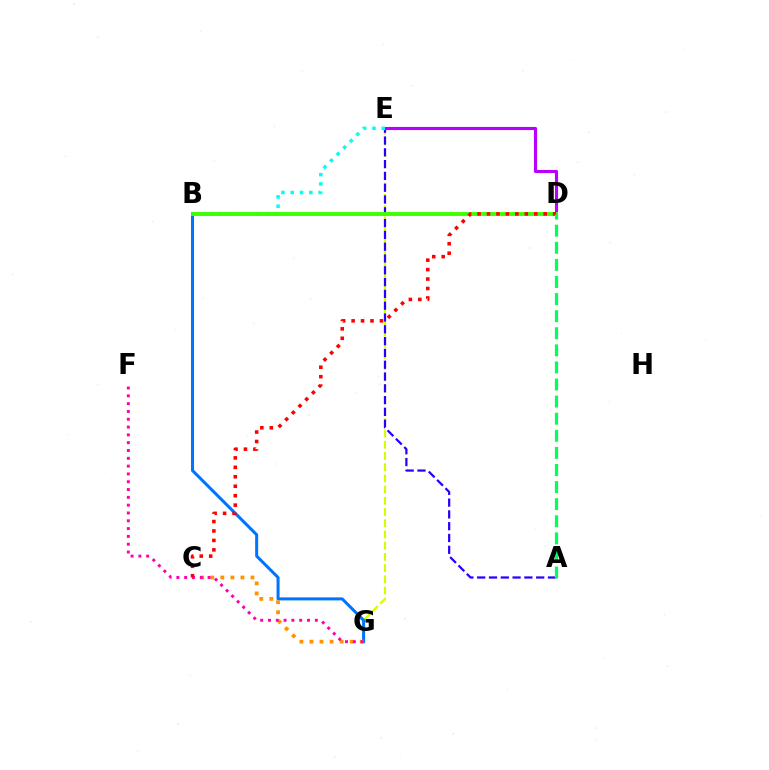{('E', 'G'): [{'color': '#d1ff00', 'line_style': 'dashed', 'thickness': 1.52}], ('B', 'G'): [{'color': '#0074ff', 'line_style': 'solid', 'thickness': 2.18}], ('C', 'G'): [{'color': '#ff9400', 'line_style': 'dotted', 'thickness': 2.73}], ('A', 'E'): [{'color': '#2500ff', 'line_style': 'dashed', 'thickness': 1.6}], ('D', 'E'): [{'color': '#b900ff', 'line_style': 'solid', 'thickness': 2.24}], ('B', 'E'): [{'color': '#00fff6', 'line_style': 'dotted', 'thickness': 2.53}], ('B', 'D'): [{'color': '#3dff00', 'line_style': 'solid', 'thickness': 2.79}], ('F', 'G'): [{'color': '#ff00ac', 'line_style': 'dotted', 'thickness': 2.12}], ('C', 'D'): [{'color': '#ff0000', 'line_style': 'dotted', 'thickness': 2.57}], ('A', 'D'): [{'color': '#00ff5c', 'line_style': 'dashed', 'thickness': 2.32}]}